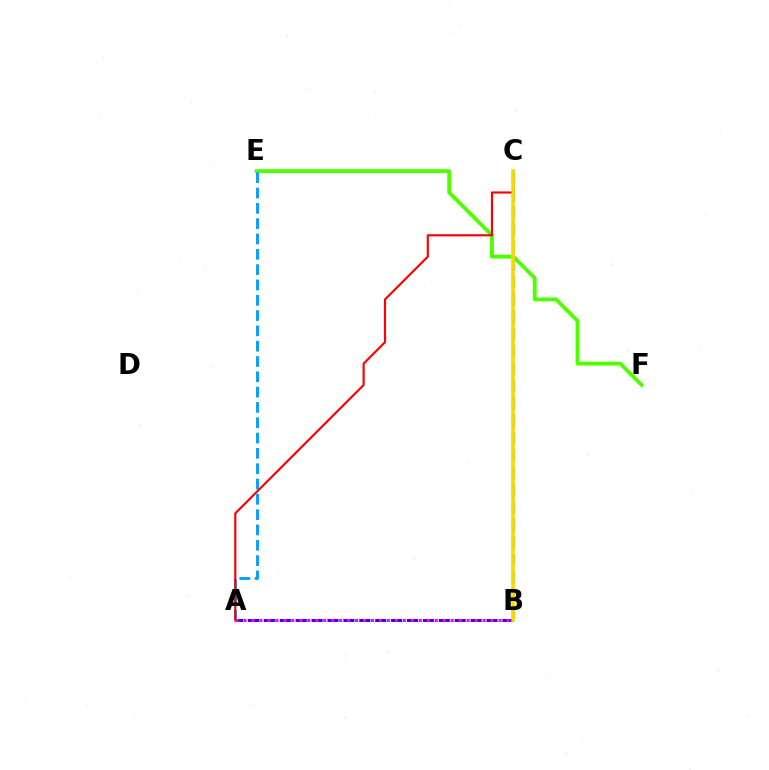{('E', 'F'): [{'color': '#4fff00', 'line_style': 'solid', 'thickness': 2.76}], ('A', 'E'): [{'color': '#009eff', 'line_style': 'dashed', 'thickness': 2.08}], ('A', 'B'): [{'color': '#3700ff', 'line_style': 'dashed', 'thickness': 2.16}, {'color': '#ff00ed', 'line_style': 'dotted', 'thickness': 2.17}], ('A', 'C'): [{'color': '#ff0000', 'line_style': 'solid', 'thickness': 1.55}], ('B', 'C'): [{'color': '#00ff86', 'line_style': 'dashed', 'thickness': 2.36}, {'color': '#ffd500', 'line_style': 'solid', 'thickness': 2.54}]}